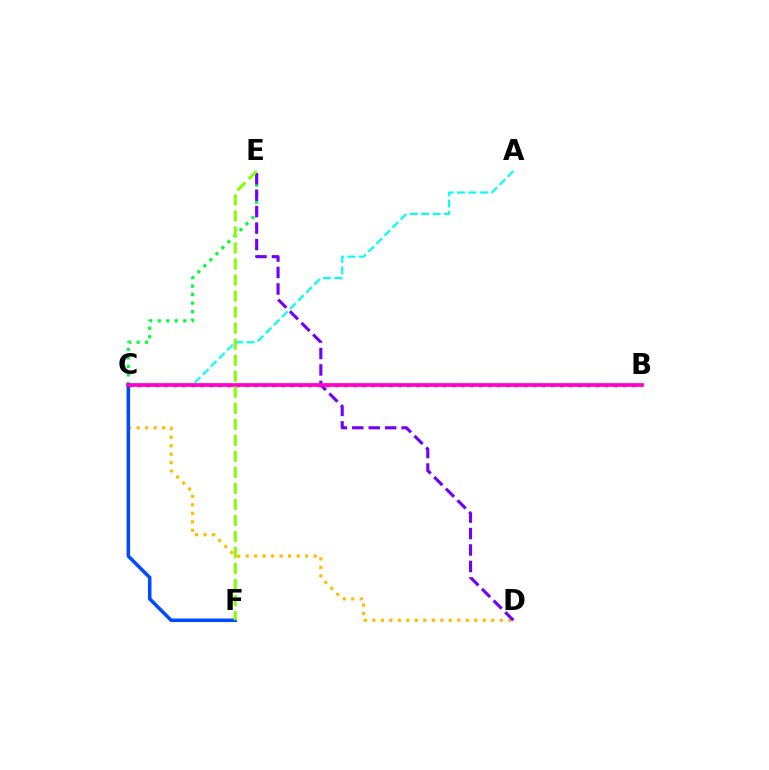{('C', 'D'): [{'color': '#ffbd00', 'line_style': 'dotted', 'thickness': 2.31}], ('B', 'C'): [{'color': '#ff0000', 'line_style': 'dotted', 'thickness': 2.44}, {'color': '#ff00cf', 'line_style': 'solid', 'thickness': 2.66}], ('A', 'C'): [{'color': '#00fff6', 'line_style': 'dashed', 'thickness': 1.55}], ('C', 'E'): [{'color': '#00ff39', 'line_style': 'dotted', 'thickness': 2.31}], ('D', 'E'): [{'color': '#7200ff', 'line_style': 'dashed', 'thickness': 2.23}], ('C', 'F'): [{'color': '#004bff', 'line_style': 'solid', 'thickness': 2.55}], ('E', 'F'): [{'color': '#84ff00', 'line_style': 'dashed', 'thickness': 2.18}]}